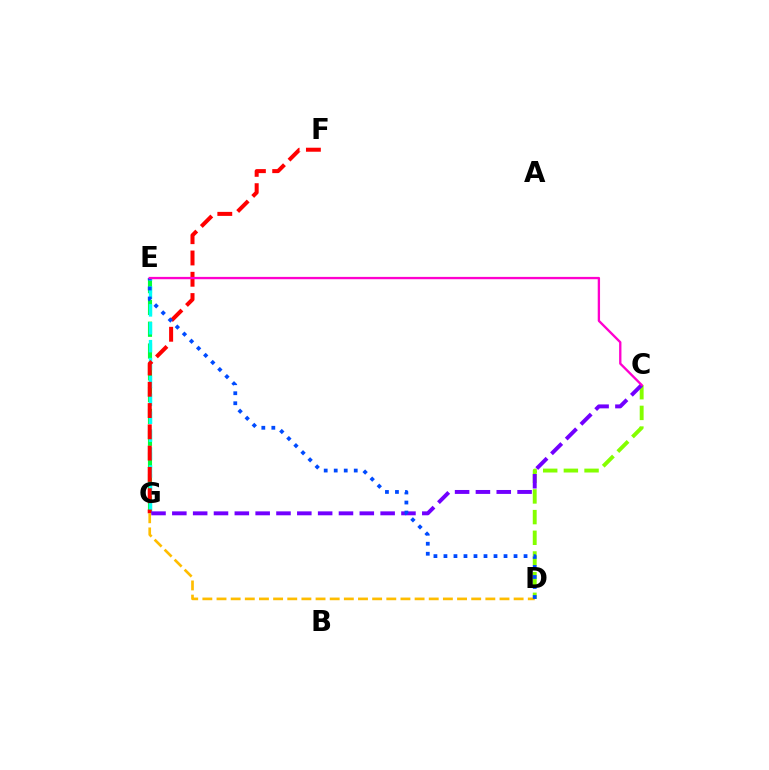{('C', 'D'): [{'color': '#84ff00', 'line_style': 'dashed', 'thickness': 2.81}], ('E', 'G'): [{'color': '#00ff39', 'line_style': 'dashed', 'thickness': 2.96}, {'color': '#00fff6', 'line_style': 'dashed', 'thickness': 2.43}], ('F', 'G'): [{'color': '#ff0000', 'line_style': 'dashed', 'thickness': 2.89}], ('C', 'G'): [{'color': '#7200ff', 'line_style': 'dashed', 'thickness': 2.83}], ('D', 'G'): [{'color': '#ffbd00', 'line_style': 'dashed', 'thickness': 1.92}], ('D', 'E'): [{'color': '#004bff', 'line_style': 'dotted', 'thickness': 2.72}], ('C', 'E'): [{'color': '#ff00cf', 'line_style': 'solid', 'thickness': 1.68}]}